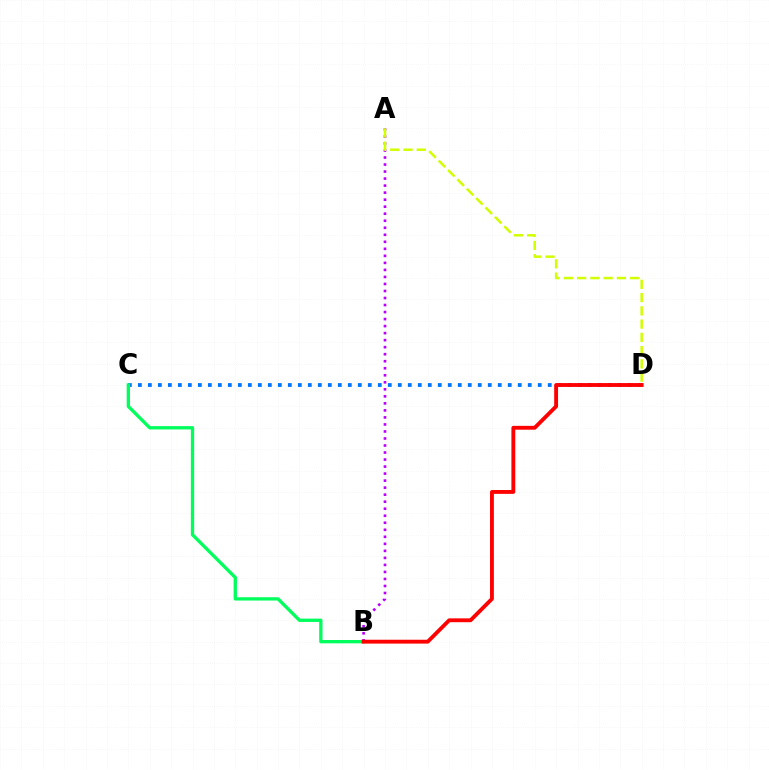{('A', 'B'): [{'color': '#b900ff', 'line_style': 'dotted', 'thickness': 1.91}], ('C', 'D'): [{'color': '#0074ff', 'line_style': 'dotted', 'thickness': 2.72}], ('B', 'C'): [{'color': '#00ff5c', 'line_style': 'solid', 'thickness': 2.39}], ('B', 'D'): [{'color': '#ff0000', 'line_style': 'solid', 'thickness': 2.77}], ('A', 'D'): [{'color': '#d1ff00', 'line_style': 'dashed', 'thickness': 1.8}]}